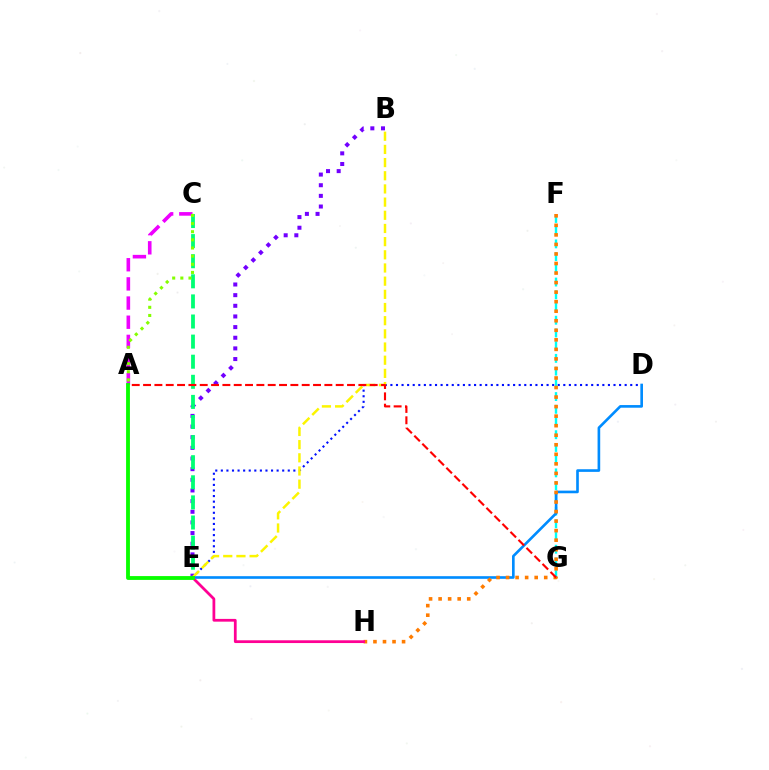{('A', 'C'): [{'color': '#ee00ff', 'line_style': 'dashed', 'thickness': 2.6}, {'color': '#84ff00', 'line_style': 'dotted', 'thickness': 2.21}], ('B', 'E'): [{'color': '#7200ff', 'line_style': 'dotted', 'thickness': 2.89}, {'color': '#fcf500', 'line_style': 'dashed', 'thickness': 1.79}], ('D', 'E'): [{'color': '#0010ff', 'line_style': 'dotted', 'thickness': 1.52}, {'color': '#008cff', 'line_style': 'solid', 'thickness': 1.9}], ('C', 'E'): [{'color': '#00ff74', 'line_style': 'dashed', 'thickness': 2.73}], ('F', 'G'): [{'color': '#00fff6', 'line_style': 'dashed', 'thickness': 1.73}], ('F', 'H'): [{'color': '#ff7c00', 'line_style': 'dotted', 'thickness': 2.59}], ('E', 'H'): [{'color': '#ff0094', 'line_style': 'solid', 'thickness': 1.99}], ('A', 'G'): [{'color': '#ff0000', 'line_style': 'dashed', 'thickness': 1.54}], ('A', 'E'): [{'color': '#08ff00', 'line_style': 'solid', 'thickness': 2.76}]}